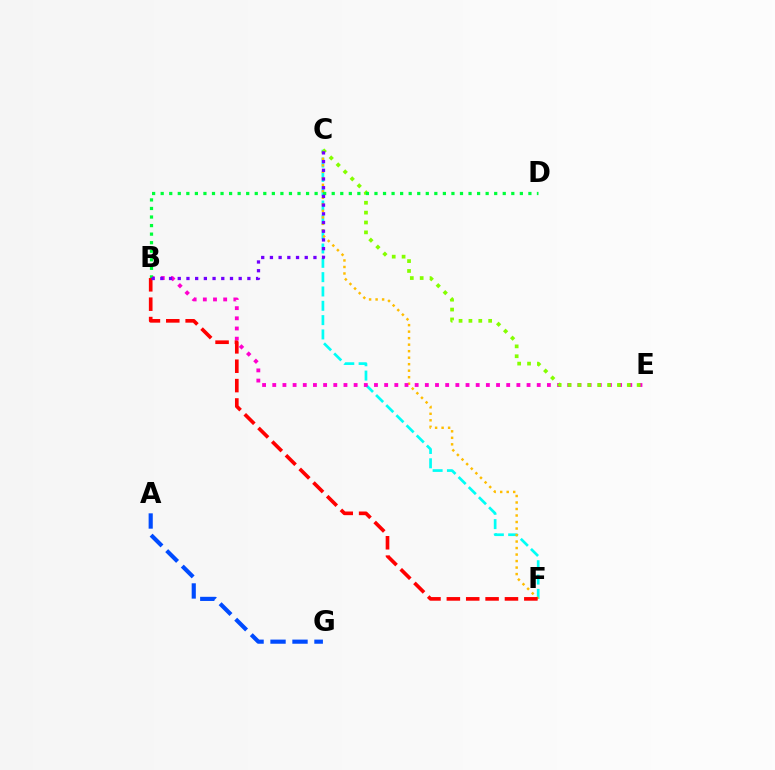{('A', 'G'): [{'color': '#004bff', 'line_style': 'dashed', 'thickness': 2.98}], ('C', 'F'): [{'color': '#00fff6', 'line_style': 'dashed', 'thickness': 1.95}, {'color': '#ffbd00', 'line_style': 'dotted', 'thickness': 1.77}], ('B', 'E'): [{'color': '#ff00cf', 'line_style': 'dotted', 'thickness': 2.76}], ('C', 'E'): [{'color': '#84ff00', 'line_style': 'dotted', 'thickness': 2.68}], ('B', 'D'): [{'color': '#00ff39', 'line_style': 'dotted', 'thickness': 2.32}], ('B', 'F'): [{'color': '#ff0000', 'line_style': 'dashed', 'thickness': 2.63}], ('B', 'C'): [{'color': '#7200ff', 'line_style': 'dotted', 'thickness': 2.37}]}